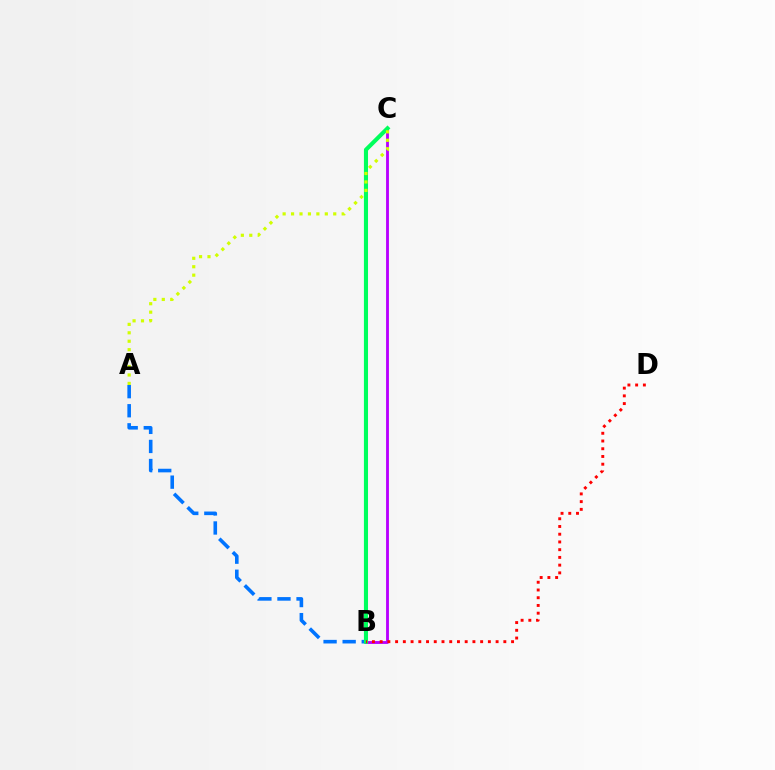{('B', 'C'): [{'color': '#b900ff', 'line_style': 'solid', 'thickness': 2.06}, {'color': '#00ff5c', 'line_style': 'solid', 'thickness': 2.95}], ('A', 'B'): [{'color': '#0074ff', 'line_style': 'dashed', 'thickness': 2.59}], ('B', 'D'): [{'color': '#ff0000', 'line_style': 'dotted', 'thickness': 2.1}], ('A', 'C'): [{'color': '#d1ff00', 'line_style': 'dotted', 'thickness': 2.29}]}